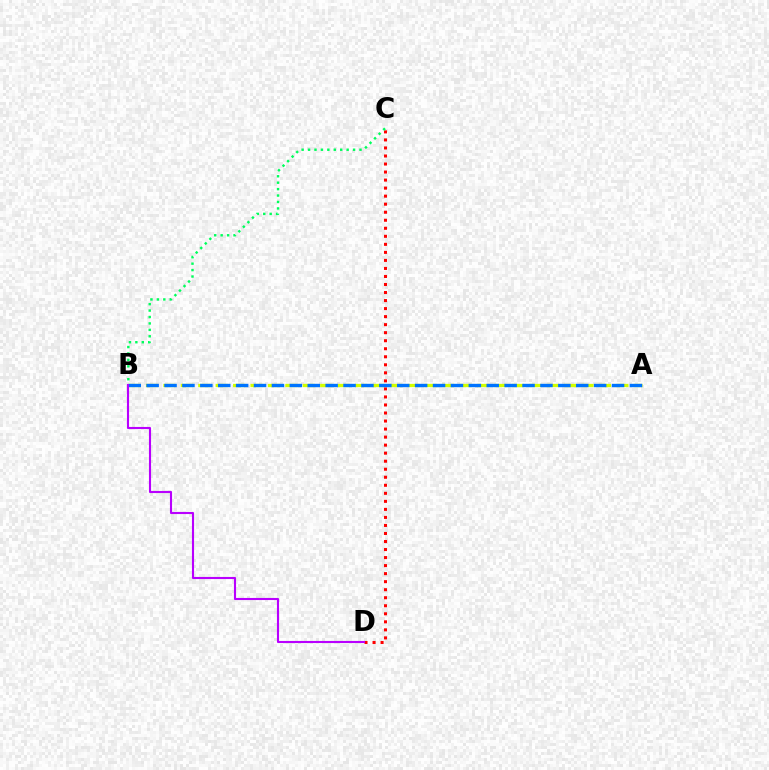{('A', 'B'): [{'color': '#d1ff00', 'line_style': 'dashed', 'thickness': 2.37}, {'color': '#0074ff', 'line_style': 'dashed', 'thickness': 2.43}], ('C', 'D'): [{'color': '#ff0000', 'line_style': 'dotted', 'thickness': 2.18}], ('B', 'C'): [{'color': '#00ff5c', 'line_style': 'dotted', 'thickness': 1.75}], ('B', 'D'): [{'color': '#b900ff', 'line_style': 'solid', 'thickness': 1.52}]}